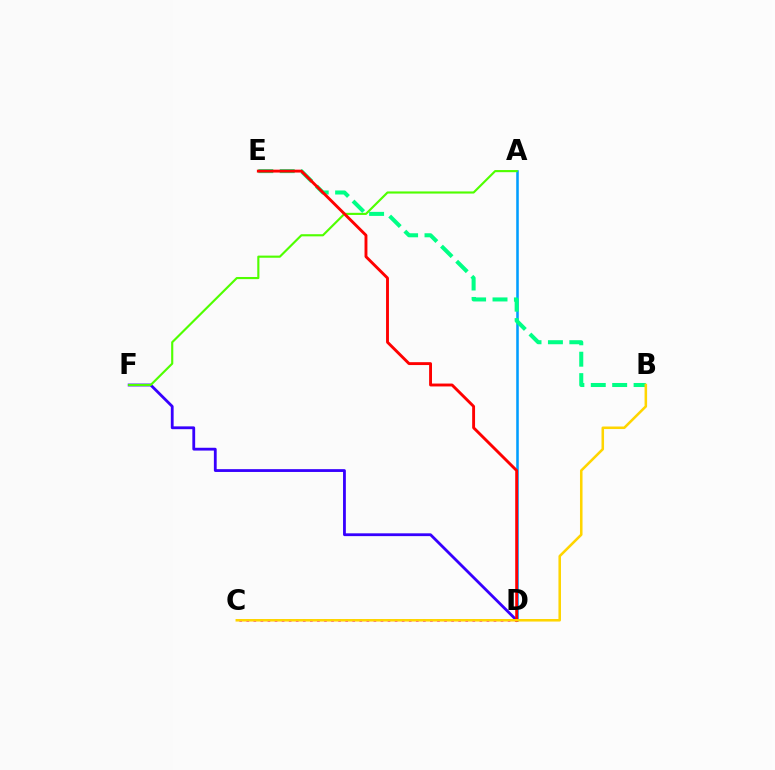{('A', 'D'): [{'color': '#009eff', 'line_style': 'solid', 'thickness': 1.84}], ('D', 'F'): [{'color': '#3700ff', 'line_style': 'solid', 'thickness': 2.02}], ('A', 'F'): [{'color': '#4fff00', 'line_style': 'solid', 'thickness': 1.54}], ('B', 'E'): [{'color': '#00ff86', 'line_style': 'dashed', 'thickness': 2.91}], ('C', 'D'): [{'color': '#ff00ed', 'line_style': 'dotted', 'thickness': 1.92}], ('D', 'E'): [{'color': '#ff0000', 'line_style': 'solid', 'thickness': 2.08}], ('B', 'C'): [{'color': '#ffd500', 'line_style': 'solid', 'thickness': 1.83}]}